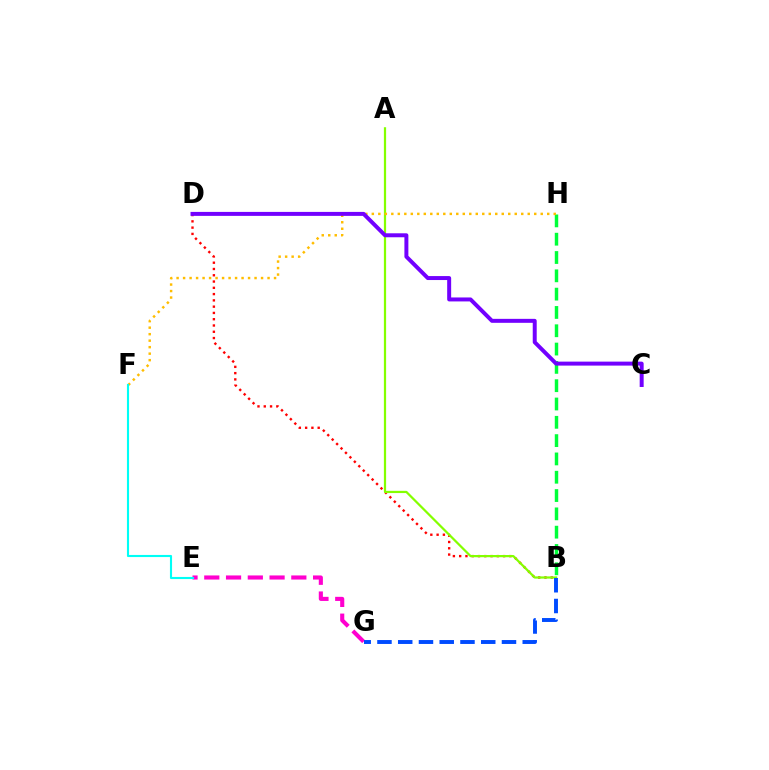{('B', 'D'): [{'color': '#ff0000', 'line_style': 'dotted', 'thickness': 1.71}], ('B', 'H'): [{'color': '#00ff39', 'line_style': 'dashed', 'thickness': 2.49}], ('A', 'B'): [{'color': '#84ff00', 'line_style': 'solid', 'thickness': 1.6}], ('E', 'G'): [{'color': '#ff00cf', 'line_style': 'dashed', 'thickness': 2.96}], ('F', 'H'): [{'color': '#ffbd00', 'line_style': 'dotted', 'thickness': 1.77}], ('E', 'F'): [{'color': '#00fff6', 'line_style': 'solid', 'thickness': 1.52}], ('B', 'G'): [{'color': '#004bff', 'line_style': 'dashed', 'thickness': 2.82}], ('C', 'D'): [{'color': '#7200ff', 'line_style': 'solid', 'thickness': 2.86}]}